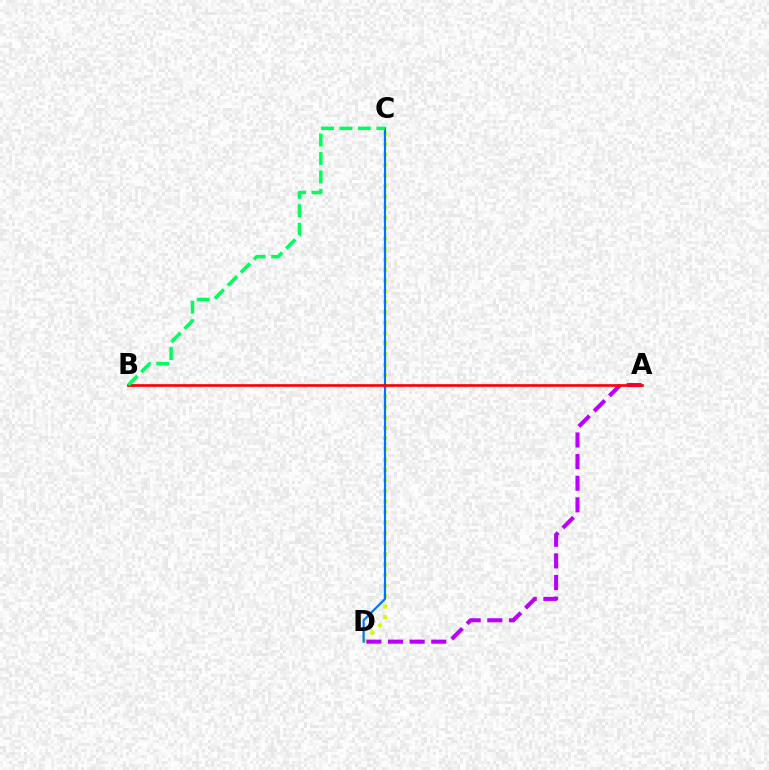{('C', 'D'): [{'color': '#d1ff00', 'line_style': 'dotted', 'thickness': 2.86}, {'color': '#0074ff', 'line_style': 'solid', 'thickness': 1.56}], ('A', 'D'): [{'color': '#b900ff', 'line_style': 'dashed', 'thickness': 2.94}], ('A', 'B'): [{'color': '#ff0000', 'line_style': 'solid', 'thickness': 1.92}], ('B', 'C'): [{'color': '#00ff5c', 'line_style': 'dashed', 'thickness': 2.5}]}